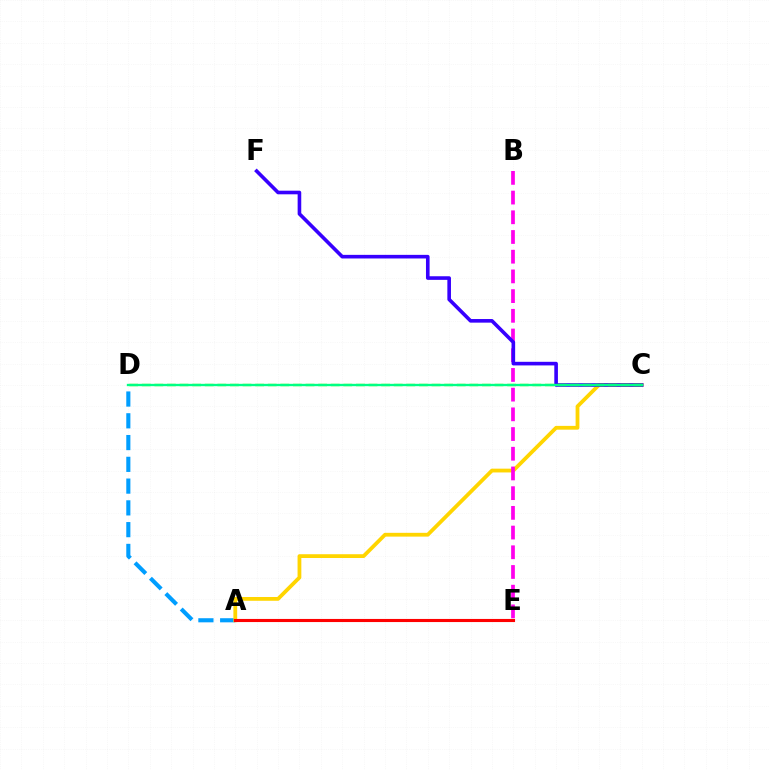{('A', 'D'): [{'color': '#009eff', 'line_style': 'dashed', 'thickness': 2.96}], ('A', 'C'): [{'color': '#ffd500', 'line_style': 'solid', 'thickness': 2.73}], ('B', 'E'): [{'color': '#ff00ed', 'line_style': 'dashed', 'thickness': 2.68}], ('A', 'E'): [{'color': '#ff0000', 'line_style': 'solid', 'thickness': 2.24}], ('C', 'F'): [{'color': '#3700ff', 'line_style': 'solid', 'thickness': 2.6}], ('C', 'D'): [{'color': '#4fff00', 'line_style': 'dashed', 'thickness': 1.71}, {'color': '#00ff86', 'line_style': 'solid', 'thickness': 1.68}]}